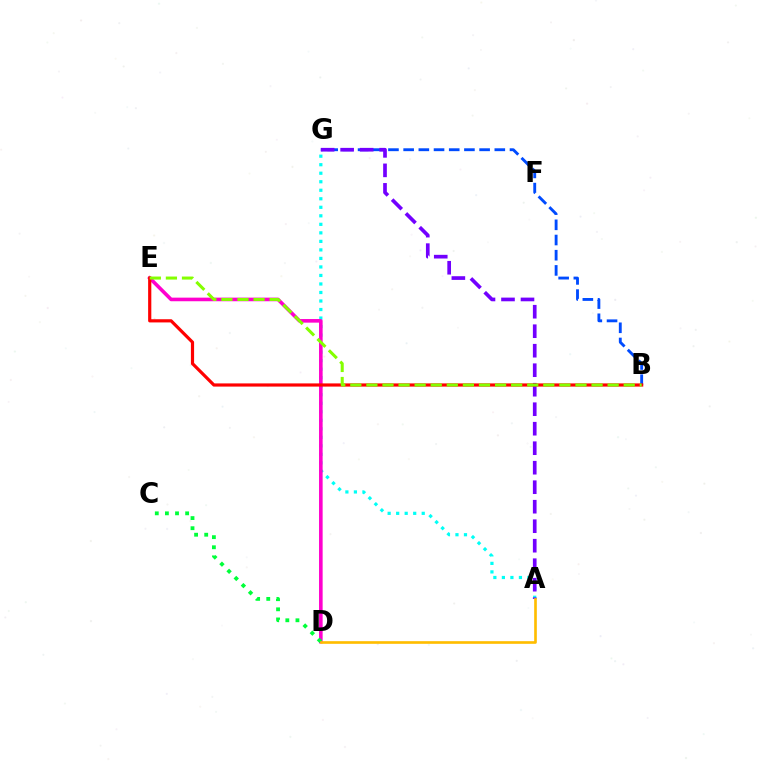{('B', 'G'): [{'color': '#004bff', 'line_style': 'dashed', 'thickness': 2.06}], ('A', 'G'): [{'color': '#00fff6', 'line_style': 'dotted', 'thickness': 2.31}, {'color': '#7200ff', 'line_style': 'dashed', 'thickness': 2.65}], ('D', 'E'): [{'color': '#ff00cf', 'line_style': 'solid', 'thickness': 2.6}], ('C', 'D'): [{'color': '#00ff39', 'line_style': 'dotted', 'thickness': 2.75}], ('A', 'D'): [{'color': '#ffbd00', 'line_style': 'solid', 'thickness': 1.91}], ('B', 'E'): [{'color': '#ff0000', 'line_style': 'solid', 'thickness': 2.3}, {'color': '#84ff00', 'line_style': 'dashed', 'thickness': 2.18}]}